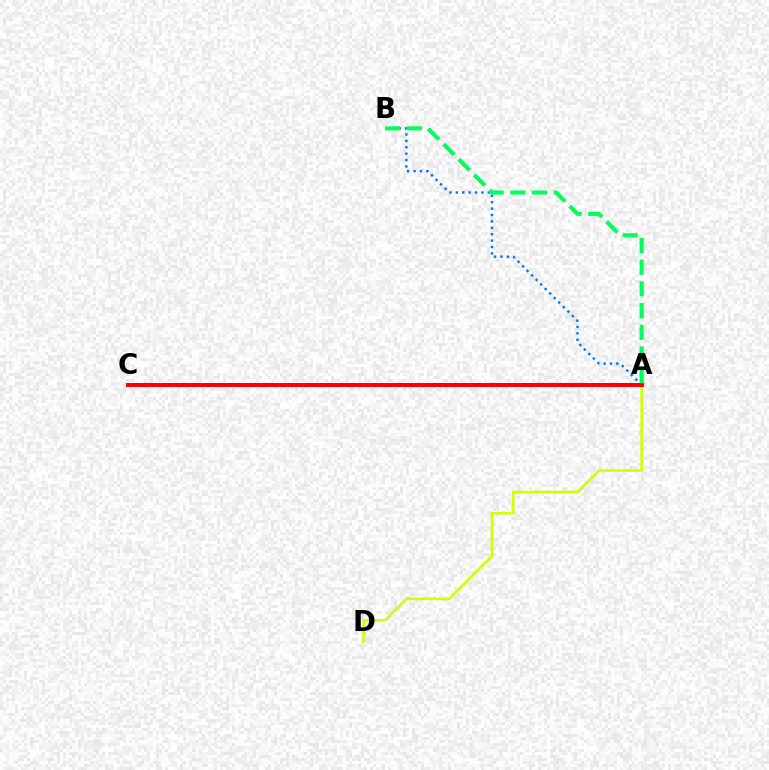{('A', 'B'): [{'color': '#0074ff', 'line_style': 'dotted', 'thickness': 1.74}, {'color': '#00ff5c', 'line_style': 'dashed', 'thickness': 2.95}], ('A', 'D'): [{'color': '#d1ff00', 'line_style': 'solid', 'thickness': 1.82}], ('A', 'C'): [{'color': '#b900ff', 'line_style': 'solid', 'thickness': 2.86}, {'color': '#ff0000', 'line_style': 'solid', 'thickness': 2.89}]}